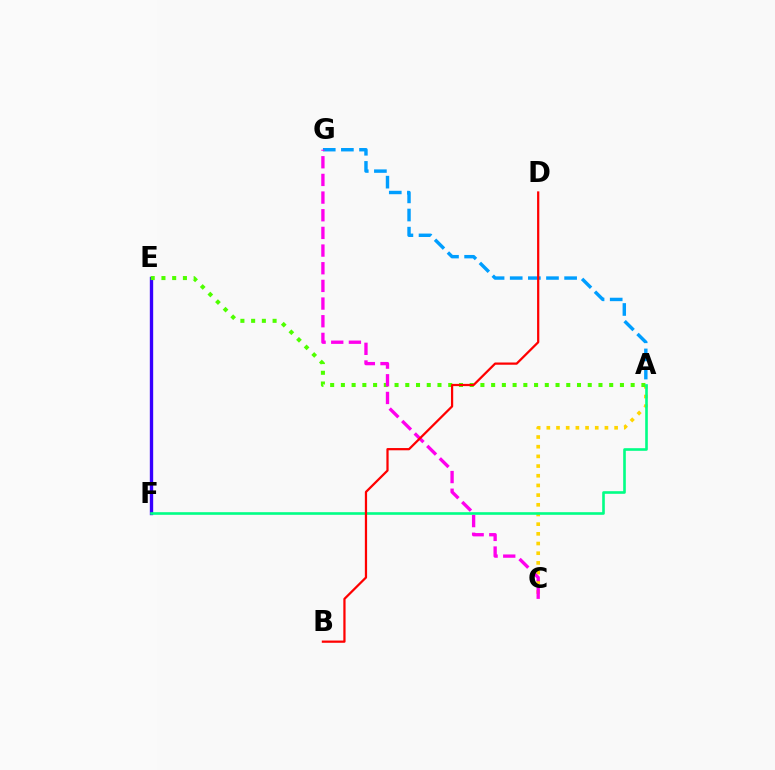{('A', 'C'): [{'color': '#ffd500', 'line_style': 'dotted', 'thickness': 2.63}], ('E', 'F'): [{'color': '#3700ff', 'line_style': 'solid', 'thickness': 2.42}], ('A', 'E'): [{'color': '#4fff00', 'line_style': 'dotted', 'thickness': 2.92}], ('A', 'F'): [{'color': '#00ff86', 'line_style': 'solid', 'thickness': 1.88}], ('A', 'G'): [{'color': '#009eff', 'line_style': 'dashed', 'thickness': 2.46}], ('C', 'G'): [{'color': '#ff00ed', 'line_style': 'dashed', 'thickness': 2.4}], ('B', 'D'): [{'color': '#ff0000', 'line_style': 'solid', 'thickness': 1.61}]}